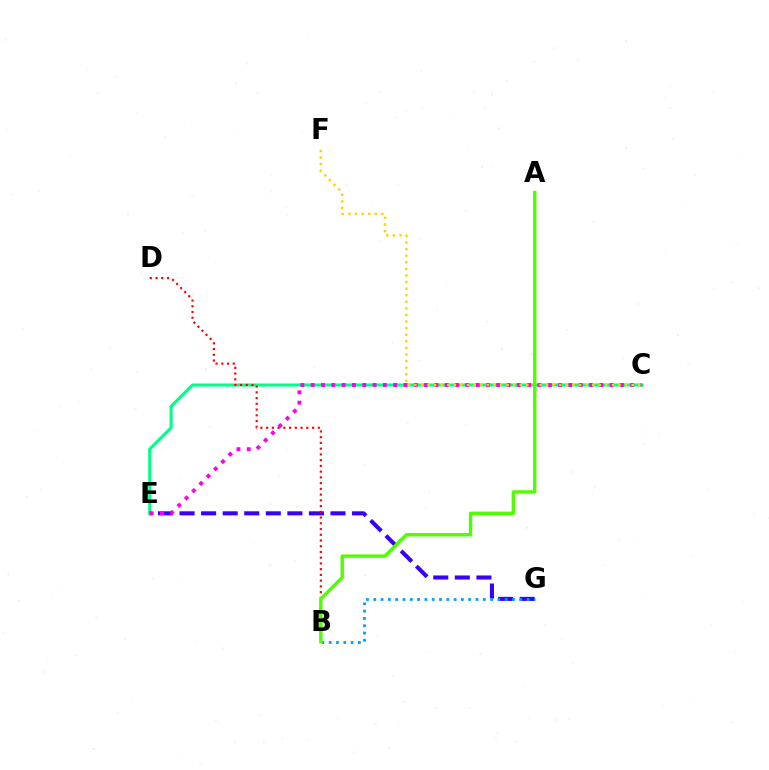{('C', 'E'): [{'color': '#00ff86', 'line_style': 'solid', 'thickness': 2.21}, {'color': '#ff00ed', 'line_style': 'dotted', 'thickness': 2.8}], ('E', 'G'): [{'color': '#3700ff', 'line_style': 'dashed', 'thickness': 2.93}], ('B', 'D'): [{'color': '#ff0000', 'line_style': 'dotted', 'thickness': 1.56}], ('C', 'F'): [{'color': '#ffd500', 'line_style': 'dotted', 'thickness': 1.79}], ('B', 'G'): [{'color': '#009eff', 'line_style': 'dotted', 'thickness': 1.98}], ('A', 'B'): [{'color': '#4fff00', 'line_style': 'solid', 'thickness': 2.45}]}